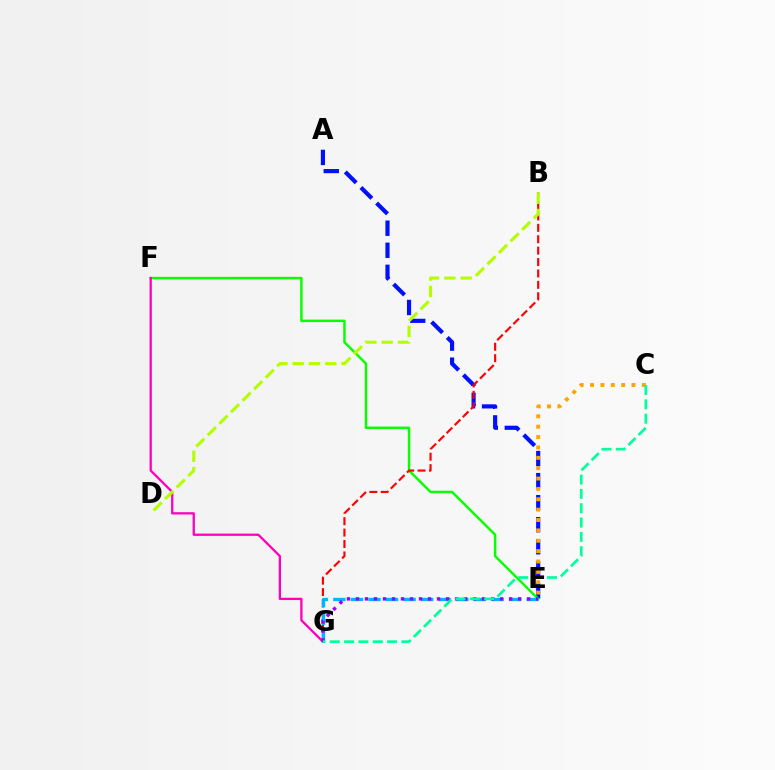{('A', 'E'): [{'color': '#0010ff', 'line_style': 'dashed', 'thickness': 3.0}], ('E', 'F'): [{'color': '#08ff00', 'line_style': 'solid', 'thickness': 1.76}], ('F', 'G'): [{'color': '#ff00bd', 'line_style': 'solid', 'thickness': 1.65}], ('B', 'G'): [{'color': '#ff0000', 'line_style': 'dashed', 'thickness': 1.55}], ('C', 'E'): [{'color': '#ffa500', 'line_style': 'dotted', 'thickness': 2.82}], ('E', 'G'): [{'color': '#00b5ff', 'line_style': 'dashed', 'thickness': 2.39}, {'color': '#9b00ff', 'line_style': 'dotted', 'thickness': 2.45}], ('B', 'D'): [{'color': '#b3ff00', 'line_style': 'dashed', 'thickness': 2.22}], ('C', 'G'): [{'color': '#00ff9d', 'line_style': 'dashed', 'thickness': 1.95}]}